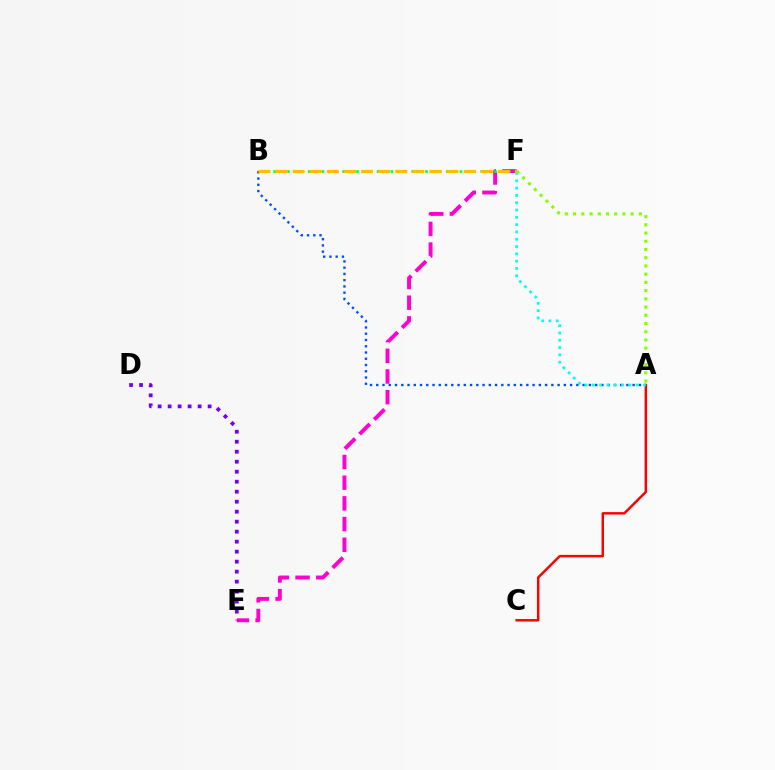{('E', 'F'): [{'color': '#ff00cf', 'line_style': 'dashed', 'thickness': 2.81}], ('A', 'C'): [{'color': '#ff0000', 'line_style': 'solid', 'thickness': 1.78}], ('A', 'B'): [{'color': '#004bff', 'line_style': 'dotted', 'thickness': 1.7}], ('B', 'F'): [{'color': '#00ff39', 'line_style': 'dotted', 'thickness': 1.88}, {'color': '#ffbd00', 'line_style': 'dashed', 'thickness': 2.32}], ('A', 'F'): [{'color': '#00fff6', 'line_style': 'dotted', 'thickness': 1.99}, {'color': '#84ff00', 'line_style': 'dotted', 'thickness': 2.23}], ('D', 'E'): [{'color': '#7200ff', 'line_style': 'dotted', 'thickness': 2.72}]}